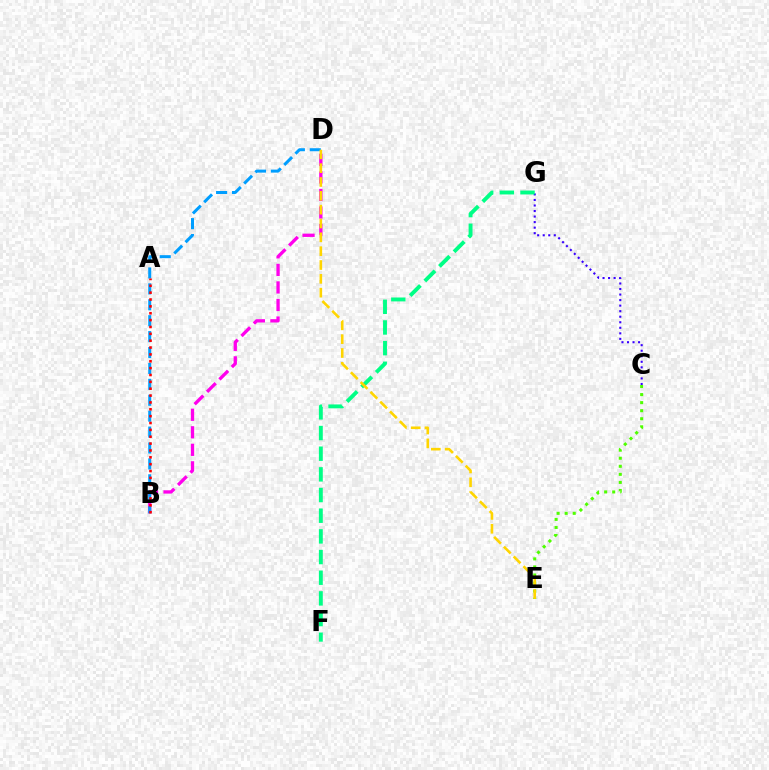{('B', 'D'): [{'color': '#ff00ed', 'line_style': 'dashed', 'thickness': 2.38}, {'color': '#009eff', 'line_style': 'dashed', 'thickness': 2.16}], ('C', 'G'): [{'color': '#3700ff', 'line_style': 'dotted', 'thickness': 1.51}], ('A', 'B'): [{'color': '#ff0000', 'line_style': 'dotted', 'thickness': 1.86}], ('F', 'G'): [{'color': '#00ff86', 'line_style': 'dashed', 'thickness': 2.81}], ('C', 'E'): [{'color': '#4fff00', 'line_style': 'dotted', 'thickness': 2.19}], ('D', 'E'): [{'color': '#ffd500', 'line_style': 'dashed', 'thickness': 1.88}]}